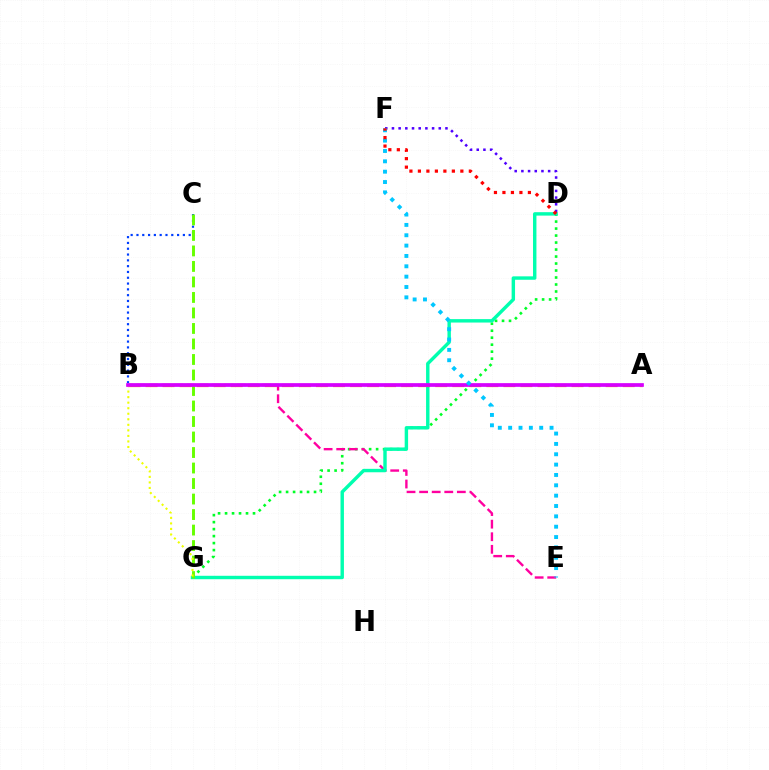{('B', 'C'): [{'color': '#003fff', 'line_style': 'dotted', 'thickness': 1.58}], ('D', 'G'): [{'color': '#00ff27', 'line_style': 'dotted', 'thickness': 1.9}, {'color': '#00ffaf', 'line_style': 'solid', 'thickness': 2.46}], ('B', 'E'): [{'color': '#ff00a0', 'line_style': 'dashed', 'thickness': 1.71}], ('C', 'G'): [{'color': '#66ff00', 'line_style': 'dashed', 'thickness': 2.11}], ('A', 'B'): [{'color': '#ff8800', 'line_style': 'dashed', 'thickness': 2.32}, {'color': '#d600ff', 'line_style': 'solid', 'thickness': 2.66}], ('D', 'F'): [{'color': '#4f00ff', 'line_style': 'dotted', 'thickness': 1.82}, {'color': '#ff0000', 'line_style': 'dotted', 'thickness': 2.31}], ('B', 'G'): [{'color': '#eeff00', 'line_style': 'dotted', 'thickness': 1.5}], ('E', 'F'): [{'color': '#00c7ff', 'line_style': 'dotted', 'thickness': 2.81}]}